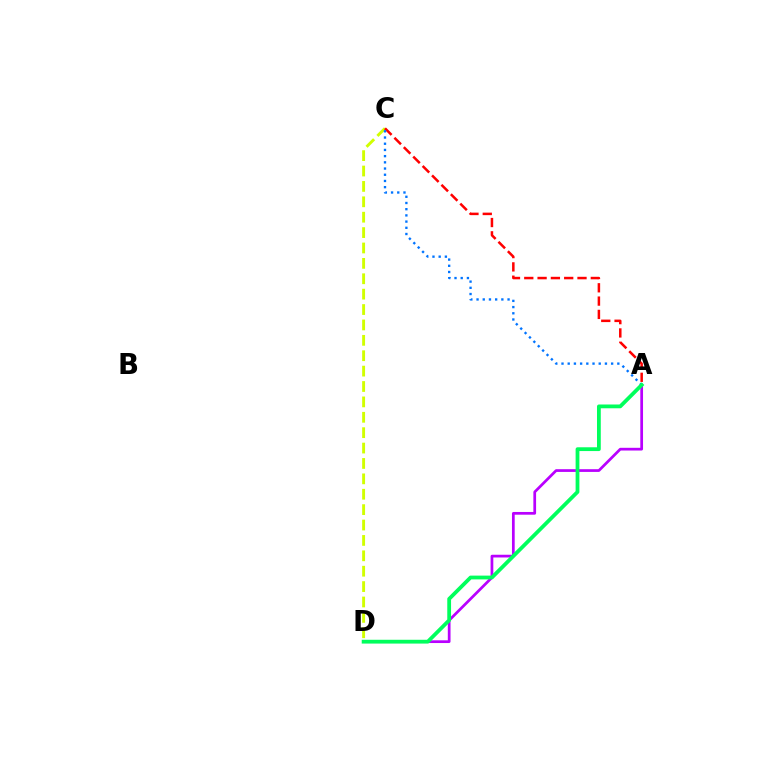{('C', 'D'): [{'color': '#d1ff00', 'line_style': 'dashed', 'thickness': 2.09}], ('A', 'D'): [{'color': '#b900ff', 'line_style': 'solid', 'thickness': 1.96}, {'color': '#00ff5c', 'line_style': 'solid', 'thickness': 2.72}], ('A', 'C'): [{'color': '#ff0000', 'line_style': 'dashed', 'thickness': 1.81}, {'color': '#0074ff', 'line_style': 'dotted', 'thickness': 1.69}]}